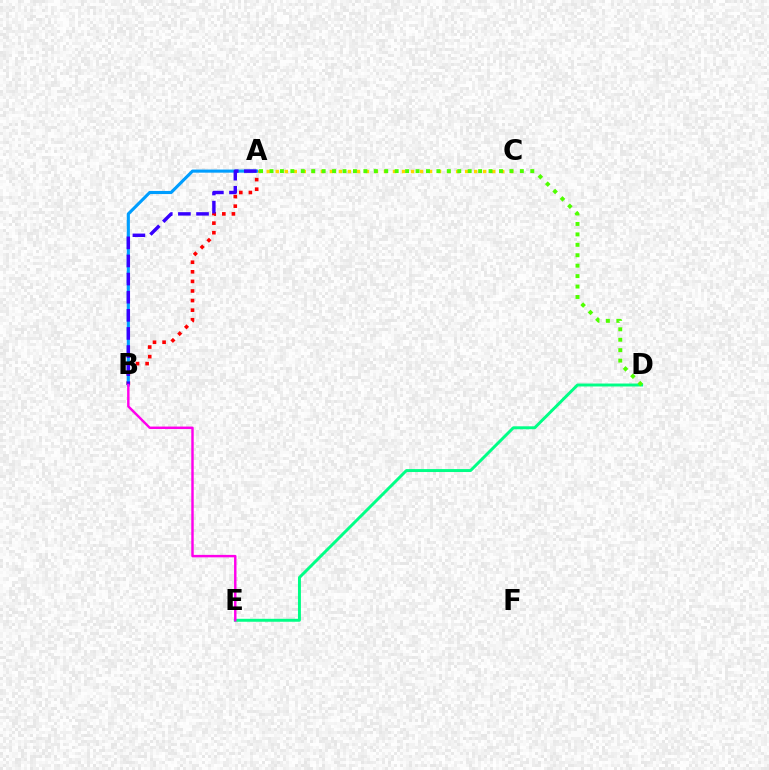{('A', 'C'): [{'color': '#ffd500', 'line_style': 'dotted', 'thickness': 2.45}], ('D', 'E'): [{'color': '#00ff86', 'line_style': 'solid', 'thickness': 2.12}], ('A', 'B'): [{'color': '#ff0000', 'line_style': 'dotted', 'thickness': 2.61}, {'color': '#009eff', 'line_style': 'solid', 'thickness': 2.24}, {'color': '#3700ff', 'line_style': 'dashed', 'thickness': 2.46}], ('A', 'D'): [{'color': '#4fff00', 'line_style': 'dotted', 'thickness': 2.83}], ('B', 'E'): [{'color': '#ff00ed', 'line_style': 'solid', 'thickness': 1.76}]}